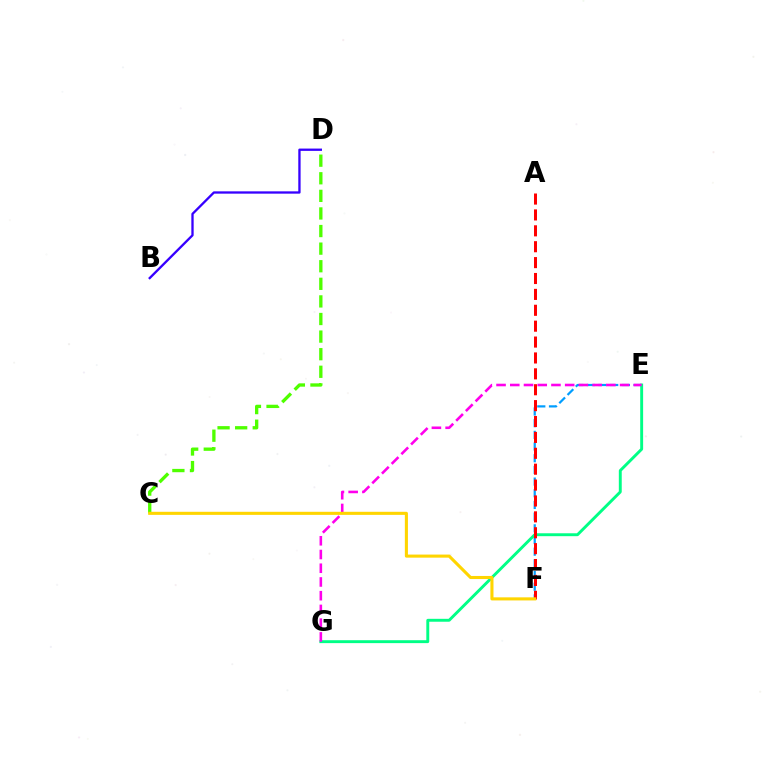{('E', 'F'): [{'color': '#009eff', 'line_style': 'dashed', 'thickness': 1.59}], ('C', 'D'): [{'color': '#4fff00', 'line_style': 'dashed', 'thickness': 2.39}], ('B', 'D'): [{'color': '#3700ff', 'line_style': 'solid', 'thickness': 1.67}], ('E', 'G'): [{'color': '#00ff86', 'line_style': 'solid', 'thickness': 2.1}, {'color': '#ff00ed', 'line_style': 'dashed', 'thickness': 1.86}], ('A', 'F'): [{'color': '#ff0000', 'line_style': 'dashed', 'thickness': 2.16}], ('C', 'F'): [{'color': '#ffd500', 'line_style': 'solid', 'thickness': 2.22}]}